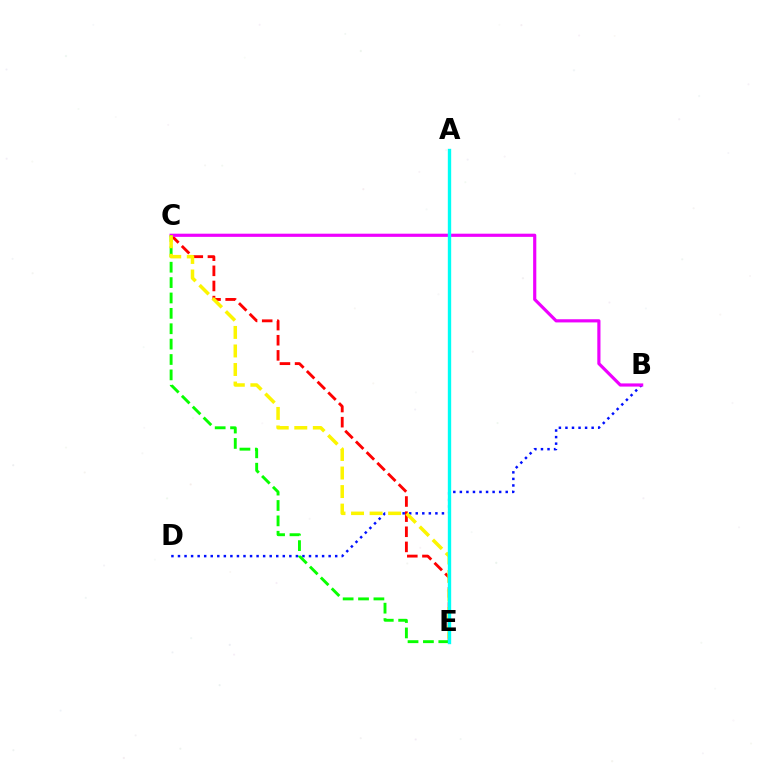{('B', 'D'): [{'color': '#0010ff', 'line_style': 'dotted', 'thickness': 1.78}], ('C', 'E'): [{'color': '#ff0000', 'line_style': 'dashed', 'thickness': 2.06}, {'color': '#08ff00', 'line_style': 'dashed', 'thickness': 2.09}, {'color': '#fcf500', 'line_style': 'dashed', 'thickness': 2.52}], ('B', 'C'): [{'color': '#ee00ff', 'line_style': 'solid', 'thickness': 2.28}], ('A', 'E'): [{'color': '#00fff6', 'line_style': 'solid', 'thickness': 2.42}]}